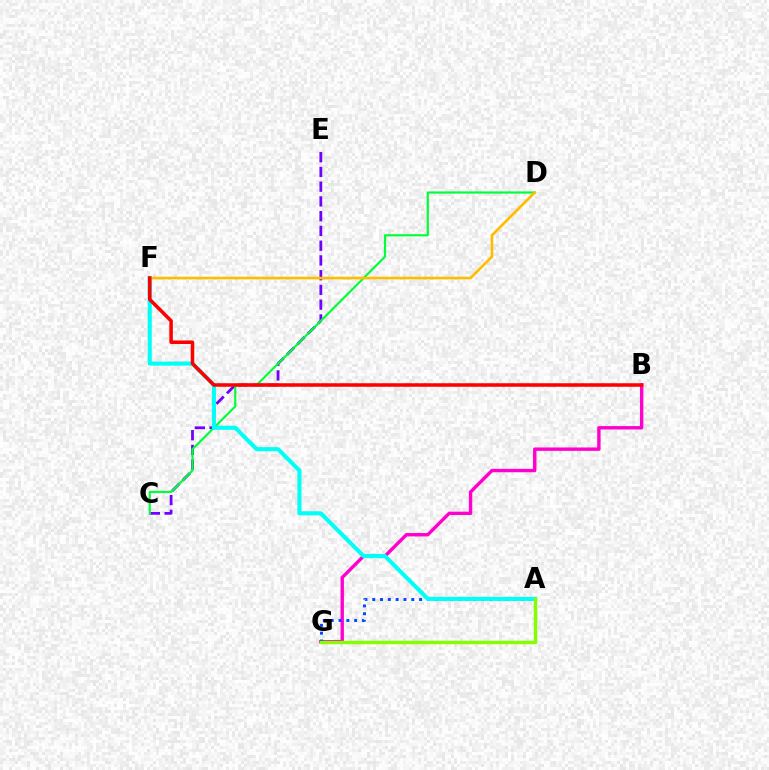{('C', 'E'): [{'color': '#7200ff', 'line_style': 'dashed', 'thickness': 2.0}], ('B', 'G'): [{'color': '#ff00cf', 'line_style': 'solid', 'thickness': 2.44}], ('C', 'D'): [{'color': '#00ff39', 'line_style': 'solid', 'thickness': 1.57}], ('A', 'G'): [{'color': '#004bff', 'line_style': 'dotted', 'thickness': 2.12}, {'color': '#84ff00', 'line_style': 'solid', 'thickness': 2.49}], ('A', 'F'): [{'color': '#00fff6', 'line_style': 'solid', 'thickness': 2.94}], ('D', 'F'): [{'color': '#ffbd00', 'line_style': 'solid', 'thickness': 1.9}], ('B', 'F'): [{'color': '#ff0000', 'line_style': 'solid', 'thickness': 2.54}]}